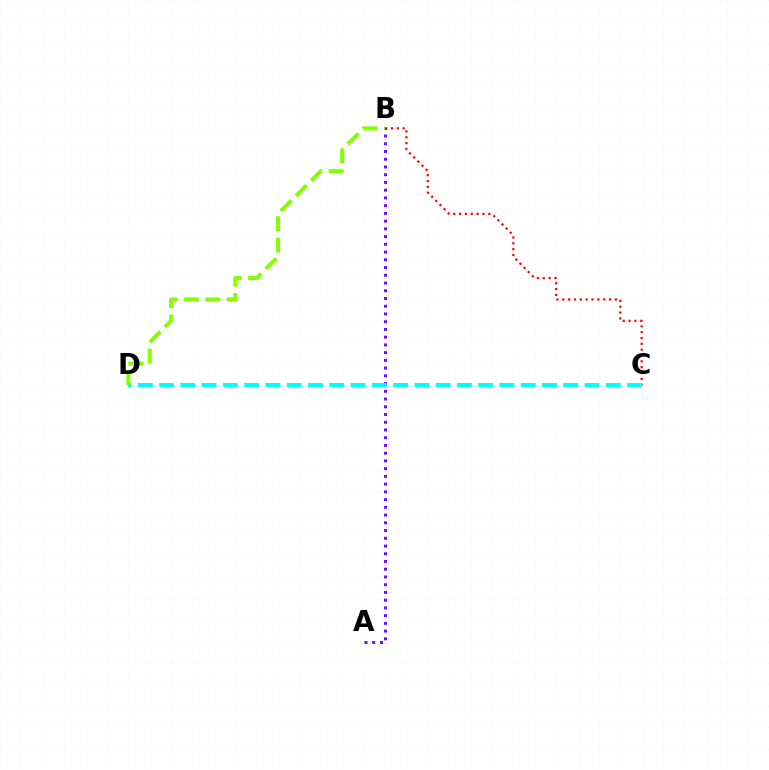{('B', 'C'): [{'color': '#ff0000', 'line_style': 'dotted', 'thickness': 1.59}], ('A', 'B'): [{'color': '#7200ff', 'line_style': 'dotted', 'thickness': 2.1}], ('C', 'D'): [{'color': '#00fff6', 'line_style': 'dashed', 'thickness': 2.89}], ('B', 'D'): [{'color': '#84ff00', 'line_style': 'dashed', 'thickness': 2.91}]}